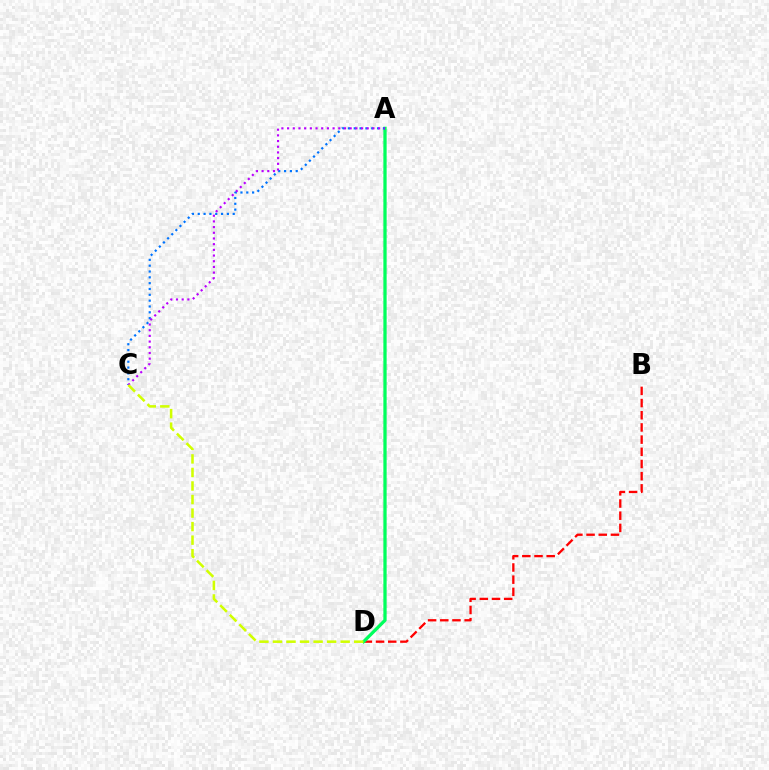{('B', 'D'): [{'color': '#ff0000', 'line_style': 'dashed', 'thickness': 1.66}], ('A', 'D'): [{'color': '#00ff5c', 'line_style': 'solid', 'thickness': 2.36}], ('A', 'C'): [{'color': '#0074ff', 'line_style': 'dotted', 'thickness': 1.58}, {'color': '#b900ff', 'line_style': 'dotted', 'thickness': 1.55}], ('C', 'D'): [{'color': '#d1ff00', 'line_style': 'dashed', 'thickness': 1.84}]}